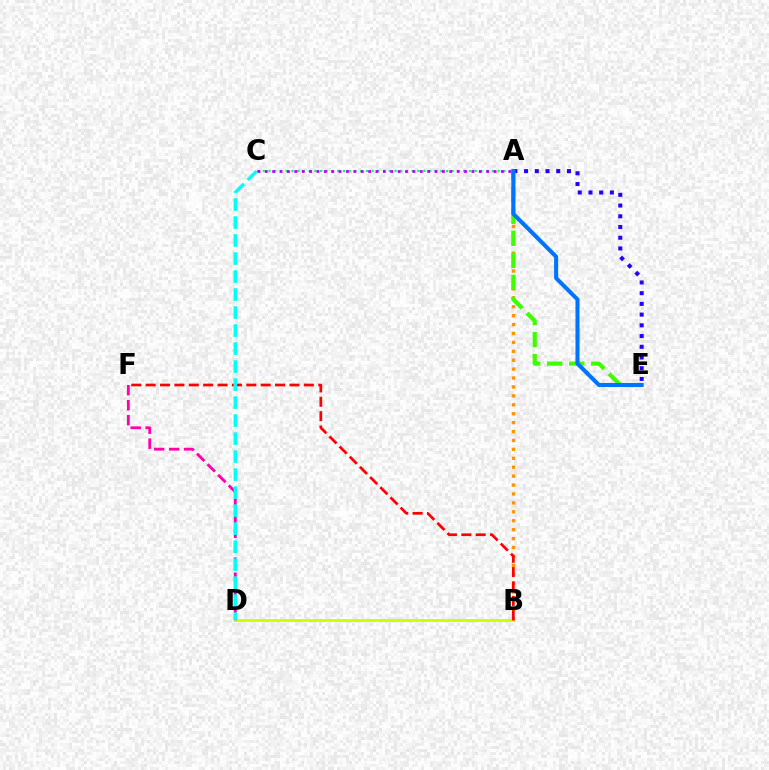{('B', 'D'): [{'color': '#d1ff00', 'line_style': 'solid', 'thickness': 2.14}], ('A', 'B'): [{'color': '#ff9400', 'line_style': 'dotted', 'thickness': 2.42}], ('A', 'C'): [{'color': '#00ff5c', 'line_style': 'dotted', 'thickness': 1.56}, {'color': '#b900ff', 'line_style': 'dotted', 'thickness': 2.01}], ('B', 'F'): [{'color': '#ff0000', 'line_style': 'dashed', 'thickness': 1.95}], ('A', 'E'): [{'color': '#2500ff', 'line_style': 'dotted', 'thickness': 2.91}, {'color': '#3dff00', 'line_style': 'dashed', 'thickness': 2.99}, {'color': '#0074ff', 'line_style': 'solid', 'thickness': 2.92}], ('D', 'F'): [{'color': '#ff00ac', 'line_style': 'dashed', 'thickness': 2.03}], ('C', 'D'): [{'color': '#00fff6', 'line_style': 'dashed', 'thickness': 2.45}]}